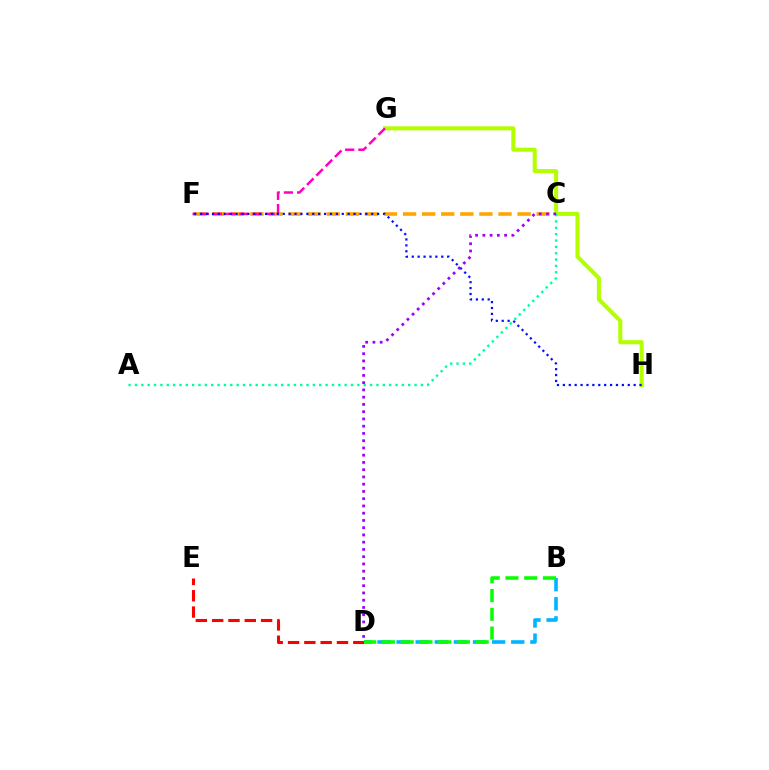{('C', 'F'): [{'color': '#ffa500', 'line_style': 'dashed', 'thickness': 2.59}], ('G', 'H'): [{'color': '#b3ff00', 'line_style': 'solid', 'thickness': 2.93}], ('A', 'C'): [{'color': '#00ff9d', 'line_style': 'dotted', 'thickness': 1.73}], ('F', 'G'): [{'color': '#ff00bd', 'line_style': 'dashed', 'thickness': 1.79}], ('B', 'D'): [{'color': '#00b5ff', 'line_style': 'dashed', 'thickness': 2.6}, {'color': '#08ff00', 'line_style': 'dashed', 'thickness': 2.55}], ('D', 'E'): [{'color': '#ff0000', 'line_style': 'dashed', 'thickness': 2.22}], ('F', 'H'): [{'color': '#0010ff', 'line_style': 'dotted', 'thickness': 1.6}], ('C', 'D'): [{'color': '#9b00ff', 'line_style': 'dotted', 'thickness': 1.97}]}